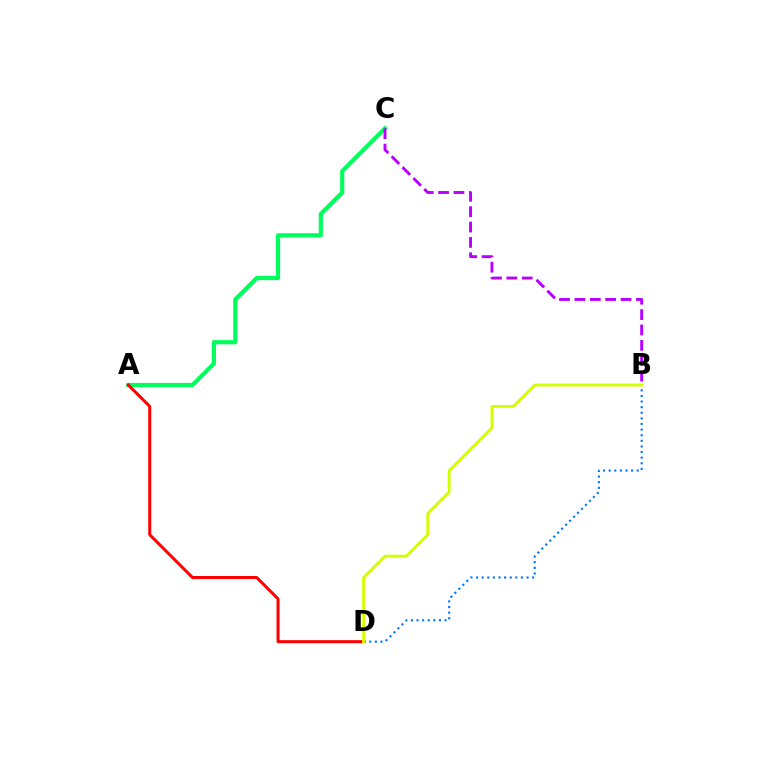{('A', 'C'): [{'color': '#00ff5c', 'line_style': 'solid', 'thickness': 3.0}], ('B', 'D'): [{'color': '#0074ff', 'line_style': 'dotted', 'thickness': 1.52}, {'color': '#d1ff00', 'line_style': 'solid', 'thickness': 2.06}], ('A', 'D'): [{'color': '#ff0000', 'line_style': 'solid', 'thickness': 2.17}], ('B', 'C'): [{'color': '#b900ff', 'line_style': 'dashed', 'thickness': 2.09}]}